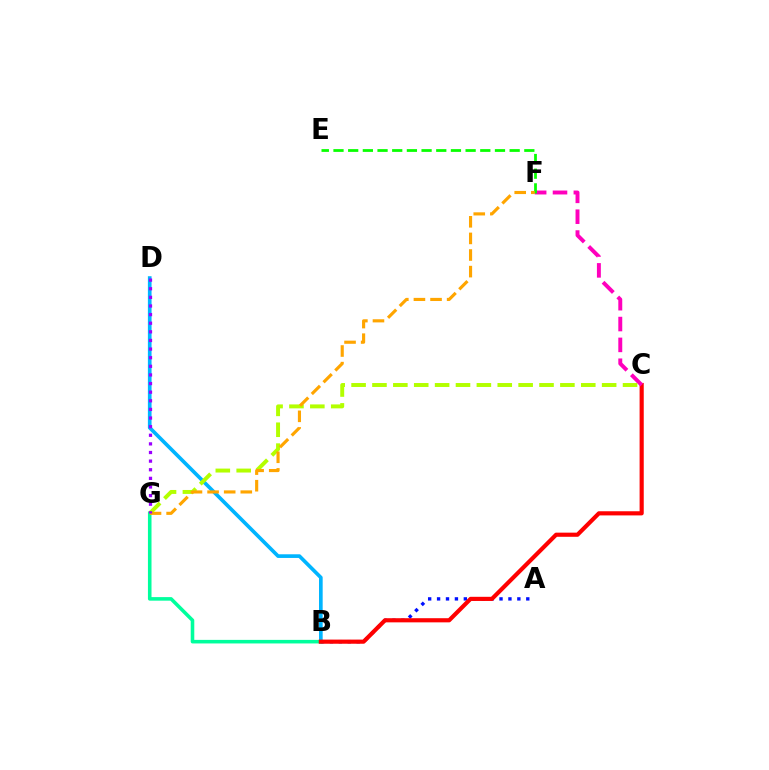{('B', 'D'): [{'color': '#00b5ff', 'line_style': 'solid', 'thickness': 2.64}], ('A', 'B'): [{'color': '#0010ff', 'line_style': 'dotted', 'thickness': 2.42}], ('B', 'G'): [{'color': '#00ff9d', 'line_style': 'solid', 'thickness': 2.57}], ('B', 'C'): [{'color': '#ff0000', 'line_style': 'solid', 'thickness': 2.99}], ('C', 'F'): [{'color': '#ff00bd', 'line_style': 'dashed', 'thickness': 2.83}], ('E', 'F'): [{'color': '#08ff00', 'line_style': 'dashed', 'thickness': 1.99}], ('C', 'G'): [{'color': '#b3ff00', 'line_style': 'dashed', 'thickness': 2.84}], ('F', 'G'): [{'color': '#ffa500', 'line_style': 'dashed', 'thickness': 2.26}], ('D', 'G'): [{'color': '#9b00ff', 'line_style': 'dotted', 'thickness': 2.34}]}